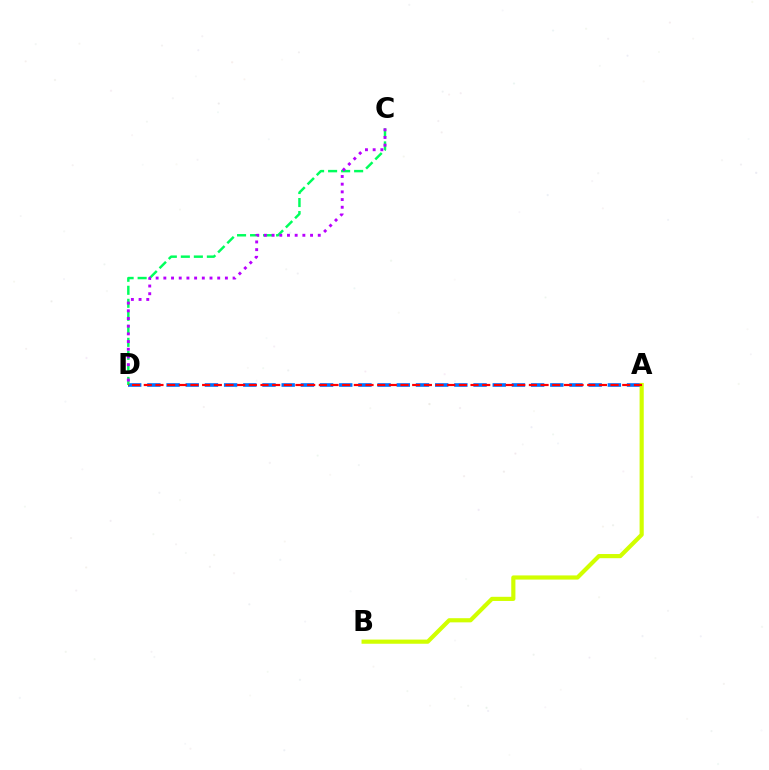{('A', 'D'): [{'color': '#0074ff', 'line_style': 'dashed', 'thickness': 2.61}, {'color': '#ff0000', 'line_style': 'dashed', 'thickness': 1.59}], ('C', 'D'): [{'color': '#00ff5c', 'line_style': 'dashed', 'thickness': 1.77}, {'color': '#b900ff', 'line_style': 'dotted', 'thickness': 2.09}], ('A', 'B'): [{'color': '#d1ff00', 'line_style': 'solid', 'thickness': 2.99}]}